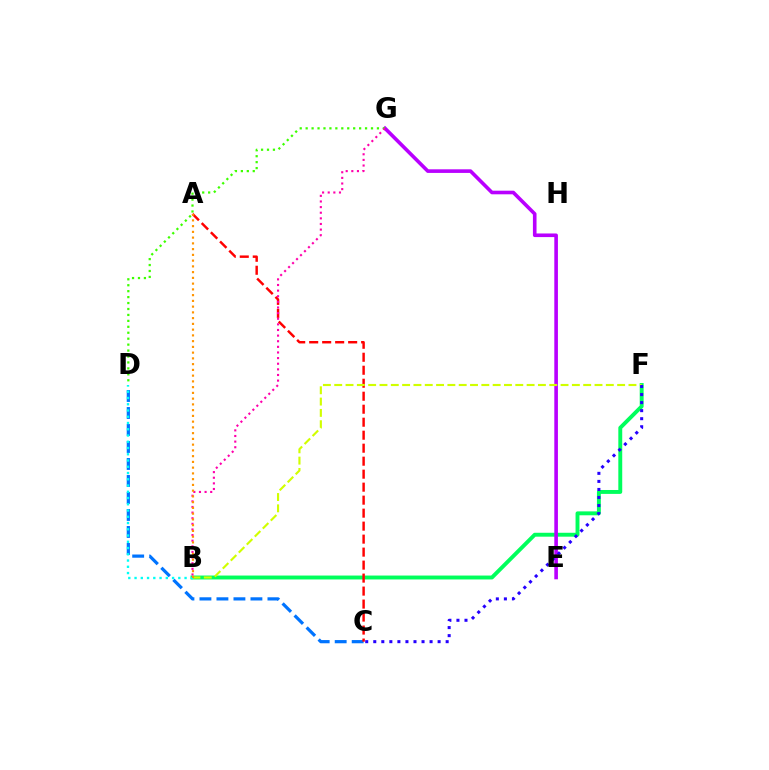{('C', 'D'): [{'color': '#0074ff', 'line_style': 'dashed', 'thickness': 2.31}], ('B', 'F'): [{'color': '#00ff5c', 'line_style': 'solid', 'thickness': 2.81}, {'color': '#d1ff00', 'line_style': 'dashed', 'thickness': 1.54}], ('E', 'G'): [{'color': '#b900ff', 'line_style': 'solid', 'thickness': 2.6}], ('A', 'C'): [{'color': '#ff0000', 'line_style': 'dashed', 'thickness': 1.76}], ('D', 'G'): [{'color': '#3dff00', 'line_style': 'dotted', 'thickness': 1.61}], ('B', 'G'): [{'color': '#ff00ac', 'line_style': 'dotted', 'thickness': 1.53}], ('B', 'D'): [{'color': '#00fff6', 'line_style': 'dotted', 'thickness': 1.7}], ('A', 'B'): [{'color': '#ff9400', 'line_style': 'dotted', 'thickness': 1.56}], ('C', 'F'): [{'color': '#2500ff', 'line_style': 'dotted', 'thickness': 2.19}]}